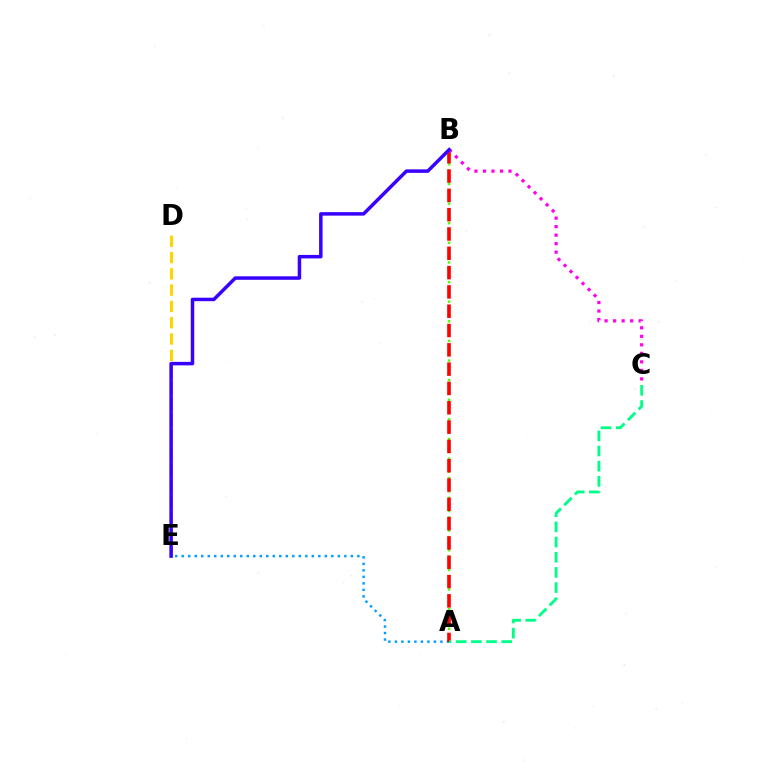{('A', 'E'): [{'color': '#009eff', 'line_style': 'dotted', 'thickness': 1.77}], ('D', 'E'): [{'color': '#ffd500', 'line_style': 'dashed', 'thickness': 2.21}], ('A', 'B'): [{'color': '#4fff00', 'line_style': 'dotted', 'thickness': 1.78}, {'color': '#ff0000', 'line_style': 'dashed', 'thickness': 2.62}], ('B', 'C'): [{'color': '#ff00ed', 'line_style': 'dotted', 'thickness': 2.31}], ('B', 'E'): [{'color': '#3700ff', 'line_style': 'solid', 'thickness': 2.51}], ('A', 'C'): [{'color': '#00ff86', 'line_style': 'dashed', 'thickness': 2.06}]}